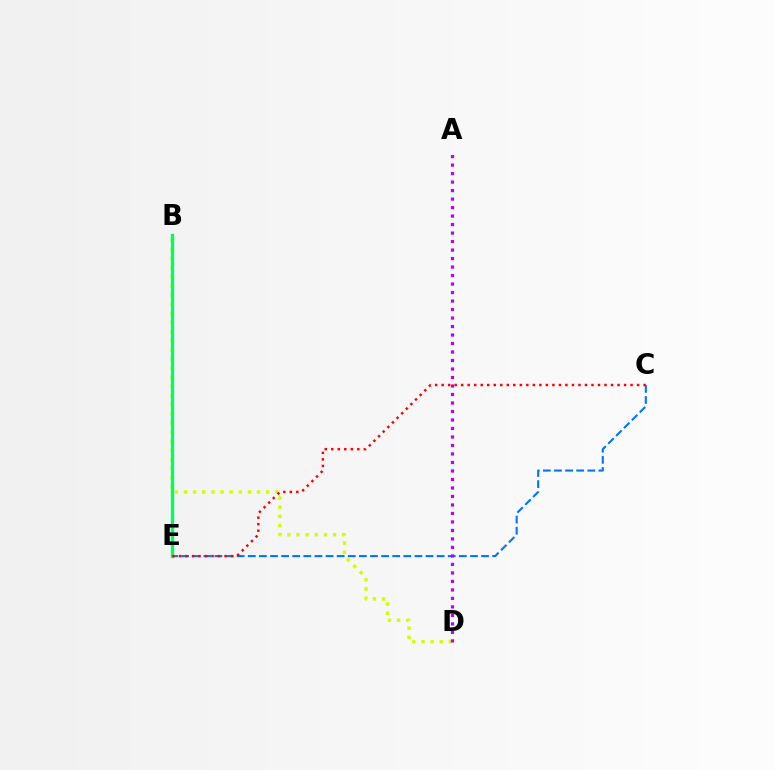{('C', 'E'): [{'color': '#0074ff', 'line_style': 'dashed', 'thickness': 1.51}, {'color': '#ff0000', 'line_style': 'dotted', 'thickness': 1.77}], ('B', 'D'): [{'color': '#d1ff00', 'line_style': 'dotted', 'thickness': 2.48}], ('A', 'D'): [{'color': '#b900ff', 'line_style': 'dotted', 'thickness': 2.31}], ('B', 'E'): [{'color': '#00ff5c', 'line_style': 'solid', 'thickness': 2.41}]}